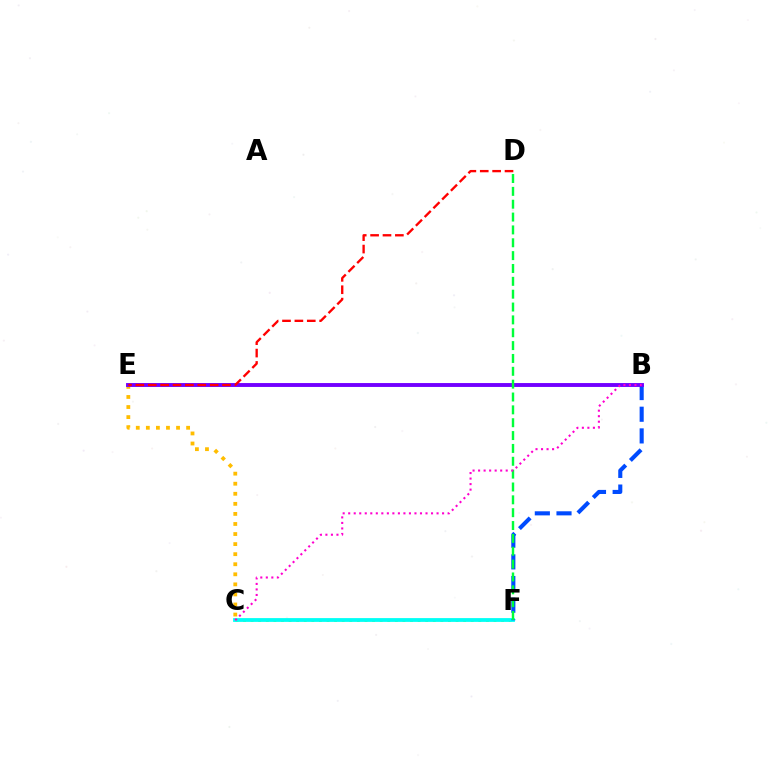{('C', 'F'): [{'color': '#84ff00', 'line_style': 'dotted', 'thickness': 2.06}, {'color': '#00fff6', 'line_style': 'solid', 'thickness': 2.73}], ('C', 'E'): [{'color': '#ffbd00', 'line_style': 'dotted', 'thickness': 2.73}], ('B', 'F'): [{'color': '#004bff', 'line_style': 'dashed', 'thickness': 2.94}], ('B', 'E'): [{'color': '#7200ff', 'line_style': 'solid', 'thickness': 2.8}], ('D', 'F'): [{'color': '#00ff39', 'line_style': 'dashed', 'thickness': 1.75}], ('D', 'E'): [{'color': '#ff0000', 'line_style': 'dashed', 'thickness': 1.68}], ('B', 'C'): [{'color': '#ff00cf', 'line_style': 'dotted', 'thickness': 1.5}]}